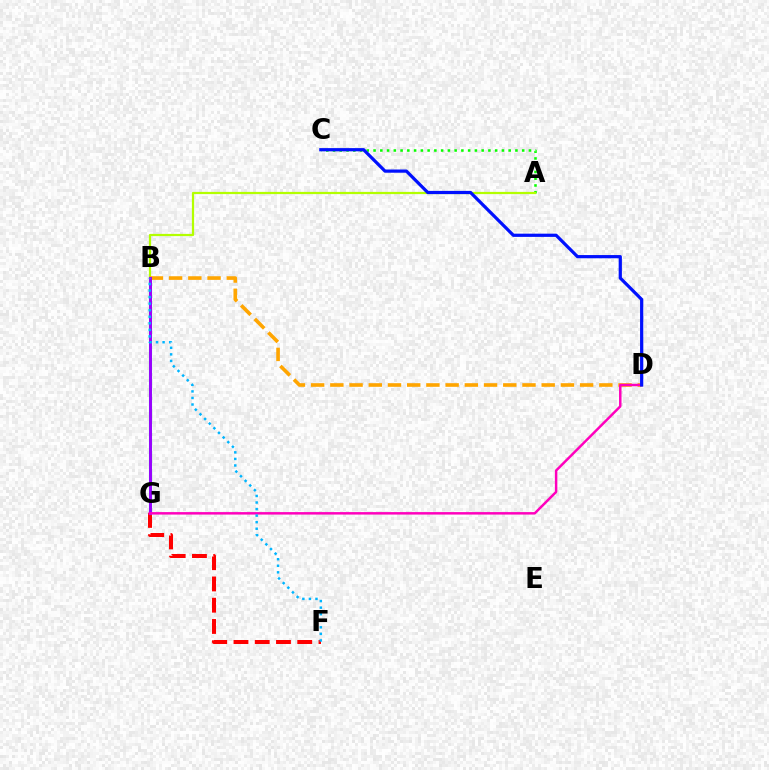{('A', 'C'): [{'color': '#08ff00', 'line_style': 'dotted', 'thickness': 1.84}], ('A', 'B'): [{'color': '#b3ff00', 'line_style': 'solid', 'thickness': 1.6}], ('F', 'G'): [{'color': '#ff0000', 'line_style': 'dashed', 'thickness': 2.89}], ('B', 'G'): [{'color': '#00ff9d', 'line_style': 'solid', 'thickness': 2.24}, {'color': '#9b00ff', 'line_style': 'solid', 'thickness': 2.11}], ('B', 'D'): [{'color': '#ffa500', 'line_style': 'dashed', 'thickness': 2.61}], ('D', 'G'): [{'color': '#ff00bd', 'line_style': 'solid', 'thickness': 1.78}], ('C', 'D'): [{'color': '#0010ff', 'line_style': 'solid', 'thickness': 2.32}], ('B', 'F'): [{'color': '#00b5ff', 'line_style': 'dotted', 'thickness': 1.78}]}